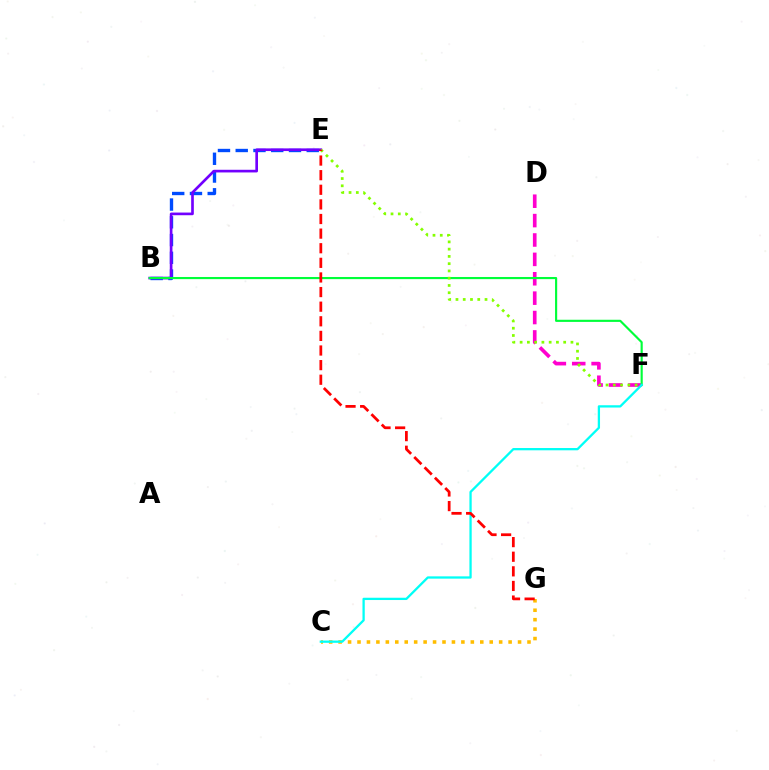{('C', 'G'): [{'color': '#ffbd00', 'line_style': 'dotted', 'thickness': 2.57}], ('B', 'E'): [{'color': '#004bff', 'line_style': 'dashed', 'thickness': 2.41}, {'color': '#7200ff', 'line_style': 'solid', 'thickness': 1.92}], ('D', 'F'): [{'color': '#ff00cf', 'line_style': 'dashed', 'thickness': 2.63}], ('B', 'F'): [{'color': '#00ff39', 'line_style': 'solid', 'thickness': 1.54}], ('C', 'F'): [{'color': '#00fff6', 'line_style': 'solid', 'thickness': 1.65}], ('E', 'F'): [{'color': '#84ff00', 'line_style': 'dotted', 'thickness': 1.97}], ('E', 'G'): [{'color': '#ff0000', 'line_style': 'dashed', 'thickness': 1.99}]}